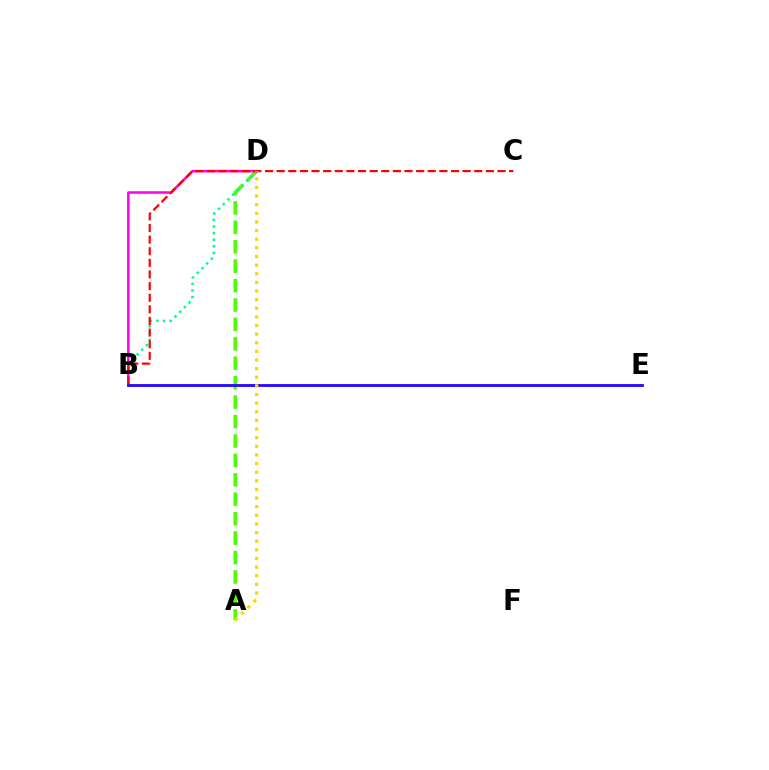{('A', 'D'): [{'color': '#4fff00', 'line_style': 'dashed', 'thickness': 2.64}, {'color': '#ffd500', 'line_style': 'dotted', 'thickness': 2.34}], ('B', 'E'): [{'color': '#009eff', 'line_style': 'solid', 'thickness': 1.83}, {'color': '#3700ff', 'line_style': 'solid', 'thickness': 1.92}], ('B', 'D'): [{'color': '#00ff86', 'line_style': 'dotted', 'thickness': 1.8}, {'color': '#ff00ed', 'line_style': 'solid', 'thickness': 1.81}], ('B', 'C'): [{'color': '#ff0000', 'line_style': 'dashed', 'thickness': 1.58}]}